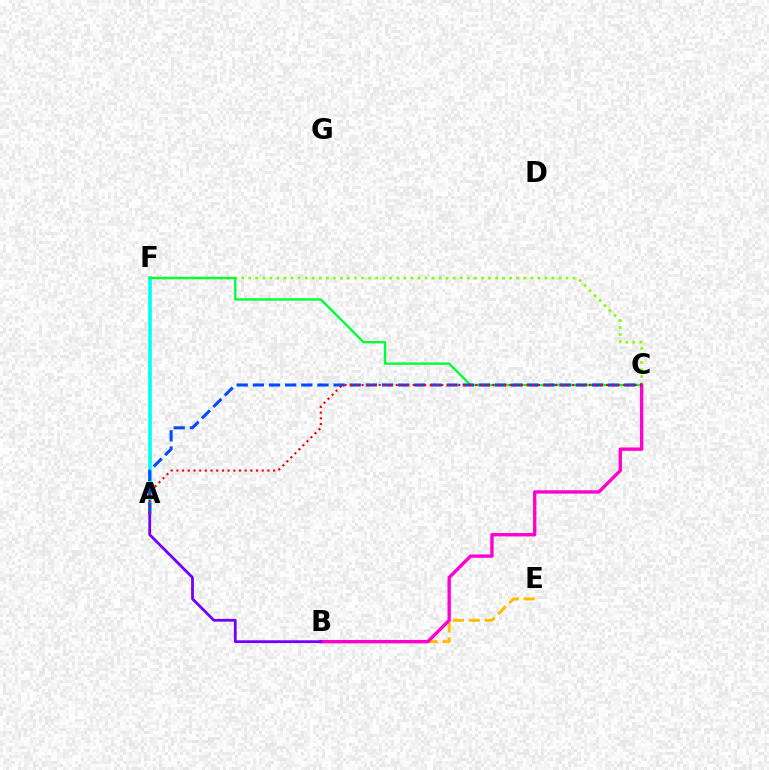{('A', 'F'): [{'color': '#00fff6', 'line_style': 'solid', 'thickness': 2.61}], ('C', 'F'): [{'color': '#84ff00', 'line_style': 'dotted', 'thickness': 1.92}, {'color': '#00ff39', 'line_style': 'solid', 'thickness': 1.73}], ('B', 'E'): [{'color': '#ffbd00', 'line_style': 'dashed', 'thickness': 2.16}], ('B', 'C'): [{'color': '#ff00cf', 'line_style': 'solid', 'thickness': 2.42}], ('A', 'B'): [{'color': '#7200ff', 'line_style': 'solid', 'thickness': 2.01}], ('A', 'C'): [{'color': '#004bff', 'line_style': 'dashed', 'thickness': 2.19}, {'color': '#ff0000', 'line_style': 'dotted', 'thickness': 1.55}]}